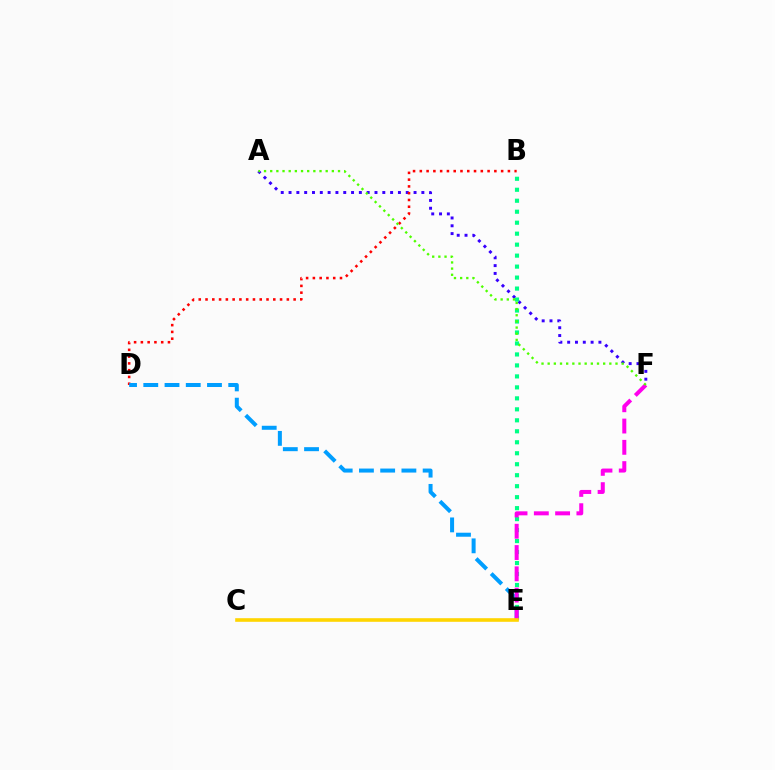{('A', 'F'): [{'color': '#3700ff', 'line_style': 'dotted', 'thickness': 2.12}, {'color': '#4fff00', 'line_style': 'dotted', 'thickness': 1.68}], ('B', 'D'): [{'color': '#ff0000', 'line_style': 'dotted', 'thickness': 1.84}], ('D', 'E'): [{'color': '#009eff', 'line_style': 'dashed', 'thickness': 2.88}], ('B', 'E'): [{'color': '#00ff86', 'line_style': 'dotted', 'thickness': 2.98}], ('E', 'F'): [{'color': '#ff00ed', 'line_style': 'dashed', 'thickness': 2.89}], ('C', 'E'): [{'color': '#ffd500', 'line_style': 'solid', 'thickness': 2.59}]}